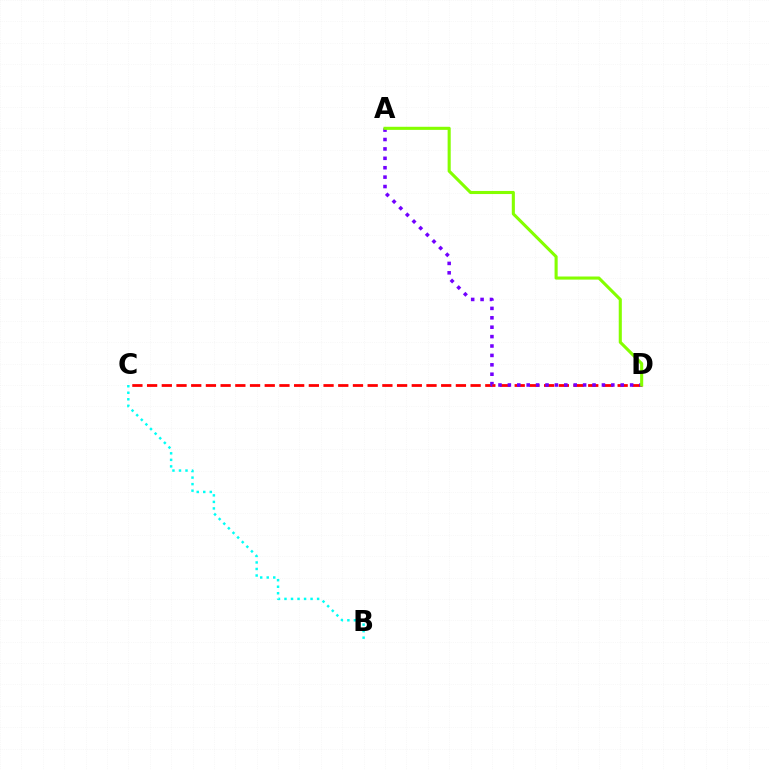{('C', 'D'): [{'color': '#ff0000', 'line_style': 'dashed', 'thickness': 2.0}], ('A', 'D'): [{'color': '#7200ff', 'line_style': 'dotted', 'thickness': 2.56}, {'color': '#84ff00', 'line_style': 'solid', 'thickness': 2.23}], ('B', 'C'): [{'color': '#00fff6', 'line_style': 'dotted', 'thickness': 1.77}]}